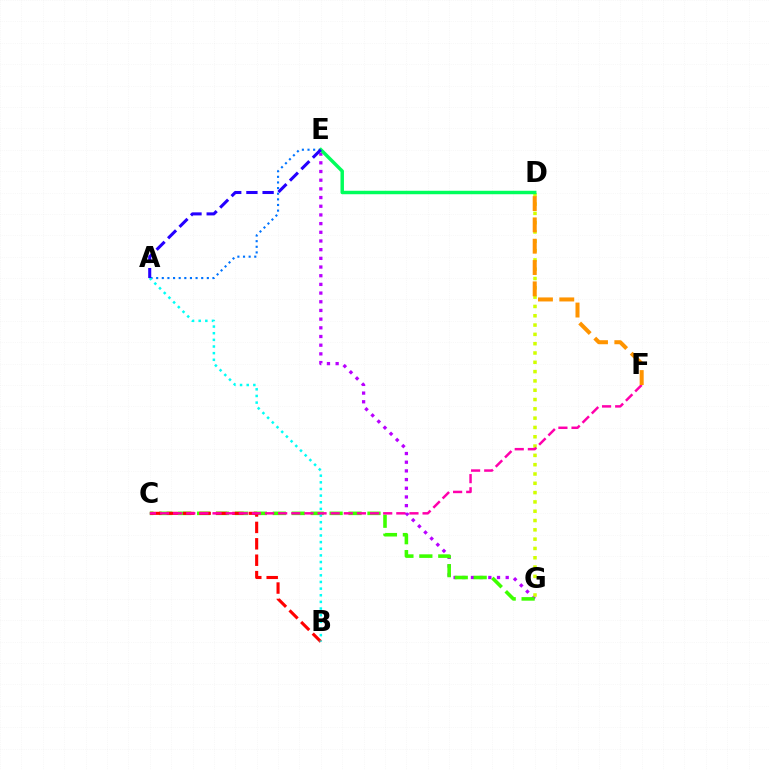{('E', 'G'): [{'color': '#b900ff', 'line_style': 'dotted', 'thickness': 2.36}], ('D', 'G'): [{'color': '#d1ff00', 'line_style': 'dotted', 'thickness': 2.53}], ('C', 'G'): [{'color': '#3dff00', 'line_style': 'dashed', 'thickness': 2.57}], ('A', 'E'): [{'color': '#0074ff', 'line_style': 'dotted', 'thickness': 1.53}, {'color': '#2500ff', 'line_style': 'dashed', 'thickness': 2.2}], ('B', 'C'): [{'color': '#ff0000', 'line_style': 'dashed', 'thickness': 2.23}], ('A', 'B'): [{'color': '#00fff6', 'line_style': 'dotted', 'thickness': 1.81}], ('C', 'F'): [{'color': '#ff00ac', 'line_style': 'dashed', 'thickness': 1.78}], ('D', 'E'): [{'color': '#00ff5c', 'line_style': 'solid', 'thickness': 2.49}], ('D', 'F'): [{'color': '#ff9400', 'line_style': 'dashed', 'thickness': 2.9}]}